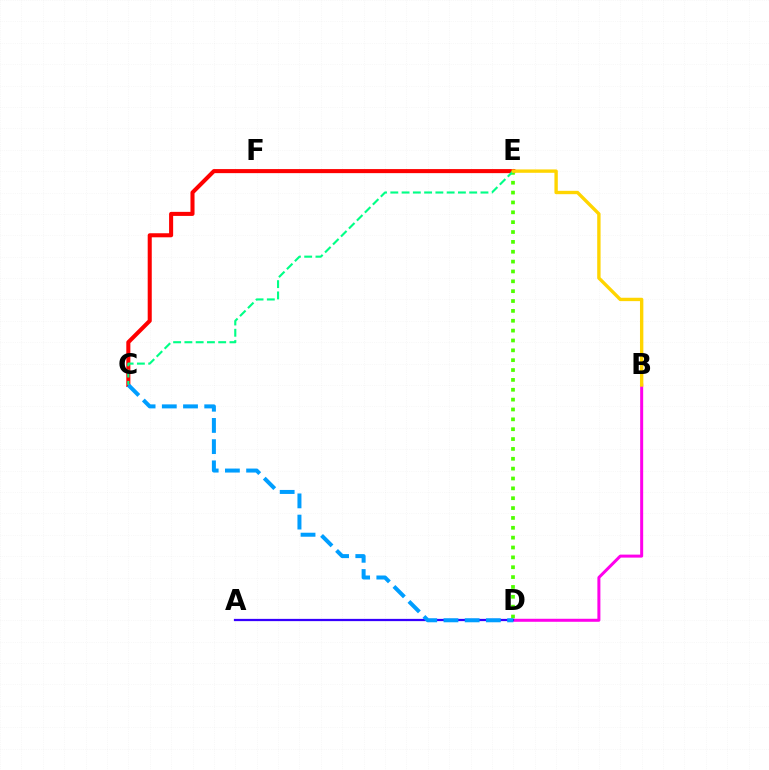{('C', 'E'): [{'color': '#ff0000', 'line_style': 'solid', 'thickness': 2.92}, {'color': '#00ff86', 'line_style': 'dashed', 'thickness': 1.53}], ('B', 'D'): [{'color': '#ff00ed', 'line_style': 'solid', 'thickness': 2.16}], ('D', 'E'): [{'color': '#4fff00', 'line_style': 'dotted', 'thickness': 2.68}], ('B', 'E'): [{'color': '#ffd500', 'line_style': 'solid', 'thickness': 2.43}], ('A', 'D'): [{'color': '#3700ff', 'line_style': 'solid', 'thickness': 1.62}], ('C', 'D'): [{'color': '#009eff', 'line_style': 'dashed', 'thickness': 2.88}]}